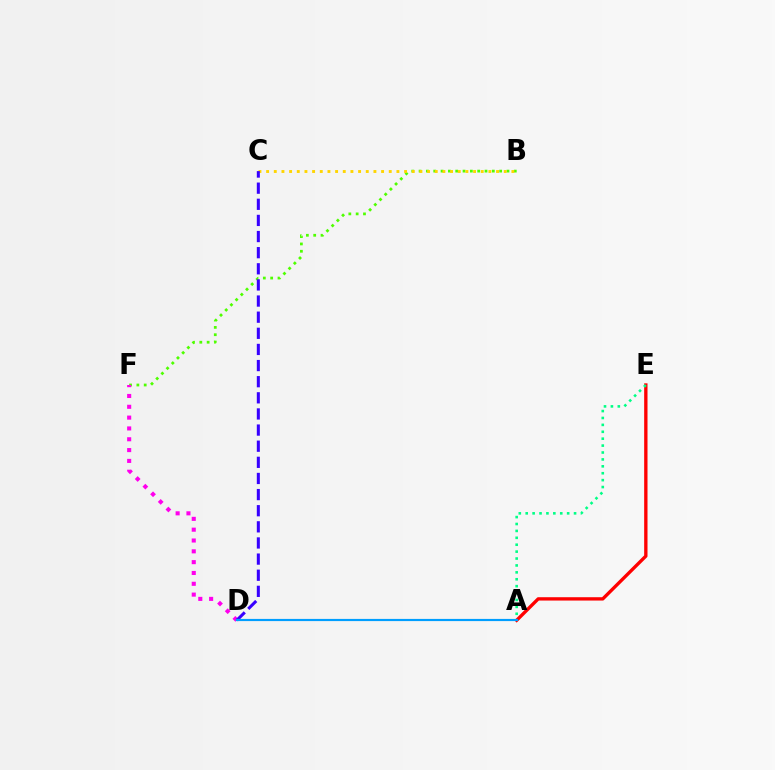{('B', 'F'): [{'color': '#4fff00', 'line_style': 'dotted', 'thickness': 1.99}], ('D', 'F'): [{'color': '#ff00ed', 'line_style': 'dotted', 'thickness': 2.94}], ('A', 'E'): [{'color': '#ff0000', 'line_style': 'solid', 'thickness': 2.4}, {'color': '#00ff86', 'line_style': 'dotted', 'thickness': 1.88}], ('B', 'C'): [{'color': '#ffd500', 'line_style': 'dotted', 'thickness': 2.08}], ('C', 'D'): [{'color': '#3700ff', 'line_style': 'dashed', 'thickness': 2.19}], ('A', 'D'): [{'color': '#009eff', 'line_style': 'solid', 'thickness': 1.57}]}